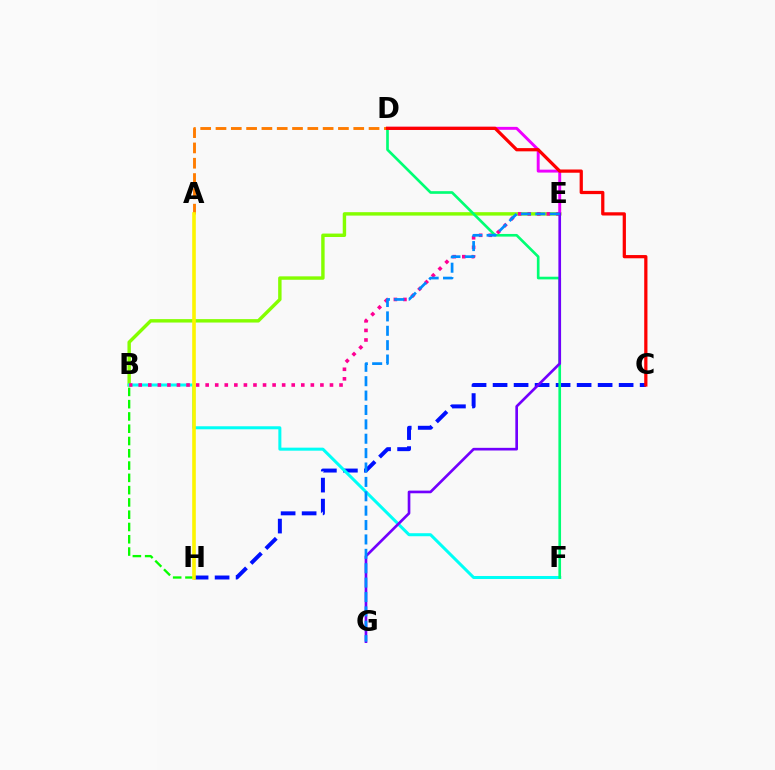{('B', 'H'): [{'color': '#08ff00', 'line_style': 'dashed', 'thickness': 1.67}], ('B', 'E'): [{'color': '#84ff00', 'line_style': 'solid', 'thickness': 2.46}, {'color': '#ff0094', 'line_style': 'dotted', 'thickness': 2.6}], ('C', 'H'): [{'color': '#0010ff', 'line_style': 'dashed', 'thickness': 2.85}], ('A', 'D'): [{'color': '#ff7c00', 'line_style': 'dashed', 'thickness': 2.08}], ('B', 'F'): [{'color': '#00fff6', 'line_style': 'solid', 'thickness': 2.18}], ('D', 'E'): [{'color': '#ee00ff', 'line_style': 'solid', 'thickness': 2.11}], ('D', 'F'): [{'color': '#00ff74', 'line_style': 'solid', 'thickness': 1.91}], ('A', 'H'): [{'color': '#fcf500', 'line_style': 'solid', 'thickness': 2.6}], ('C', 'D'): [{'color': '#ff0000', 'line_style': 'solid', 'thickness': 2.33}], ('E', 'G'): [{'color': '#7200ff', 'line_style': 'solid', 'thickness': 1.92}, {'color': '#008cff', 'line_style': 'dashed', 'thickness': 1.95}]}